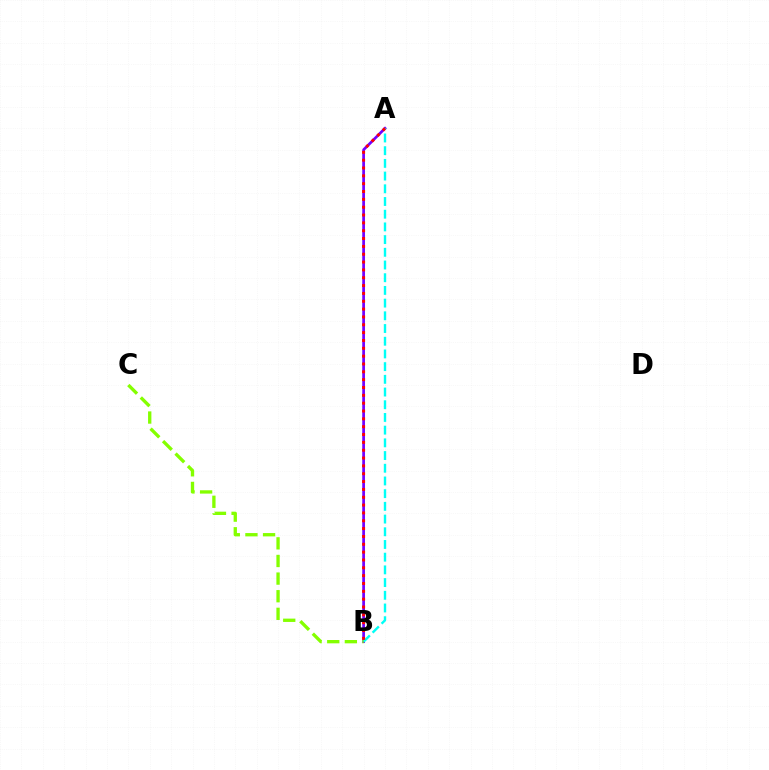{('A', 'B'): [{'color': '#7200ff', 'line_style': 'solid', 'thickness': 1.96}, {'color': '#00fff6', 'line_style': 'dashed', 'thickness': 1.73}, {'color': '#ff0000', 'line_style': 'dotted', 'thickness': 2.13}], ('B', 'C'): [{'color': '#84ff00', 'line_style': 'dashed', 'thickness': 2.39}]}